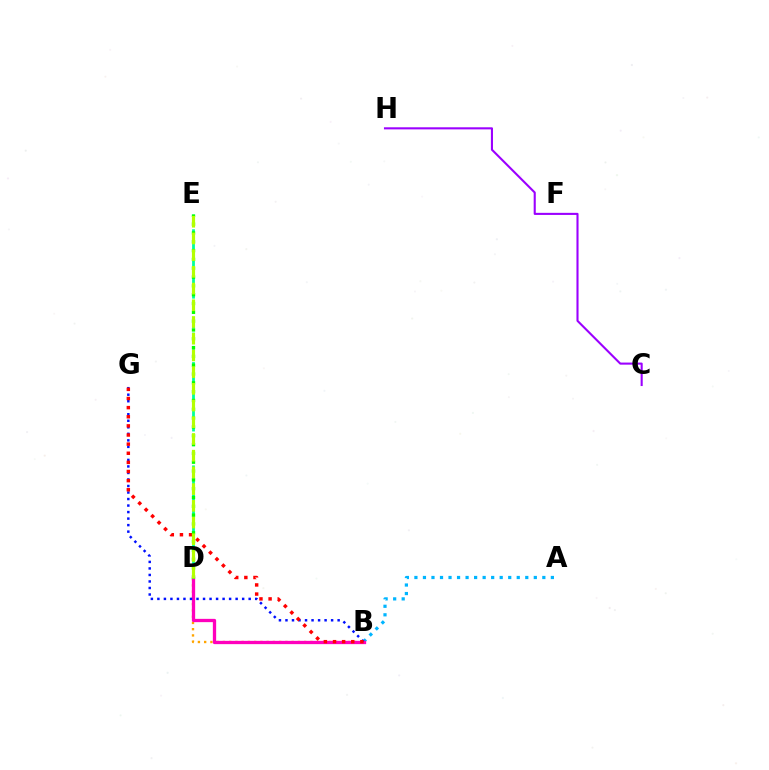{('A', 'B'): [{'color': '#00b5ff', 'line_style': 'dotted', 'thickness': 2.32}], ('B', 'D'): [{'color': '#ffa500', 'line_style': 'dotted', 'thickness': 1.7}, {'color': '#ff00bd', 'line_style': 'solid', 'thickness': 2.37}], ('B', 'G'): [{'color': '#0010ff', 'line_style': 'dotted', 'thickness': 1.77}, {'color': '#ff0000', 'line_style': 'dotted', 'thickness': 2.48}], ('D', 'E'): [{'color': '#00ff9d', 'line_style': 'dashed', 'thickness': 2.01}, {'color': '#08ff00', 'line_style': 'dotted', 'thickness': 2.4}, {'color': '#b3ff00', 'line_style': 'dashed', 'thickness': 2.27}], ('C', 'H'): [{'color': '#9b00ff', 'line_style': 'solid', 'thickness': 1.51}]}